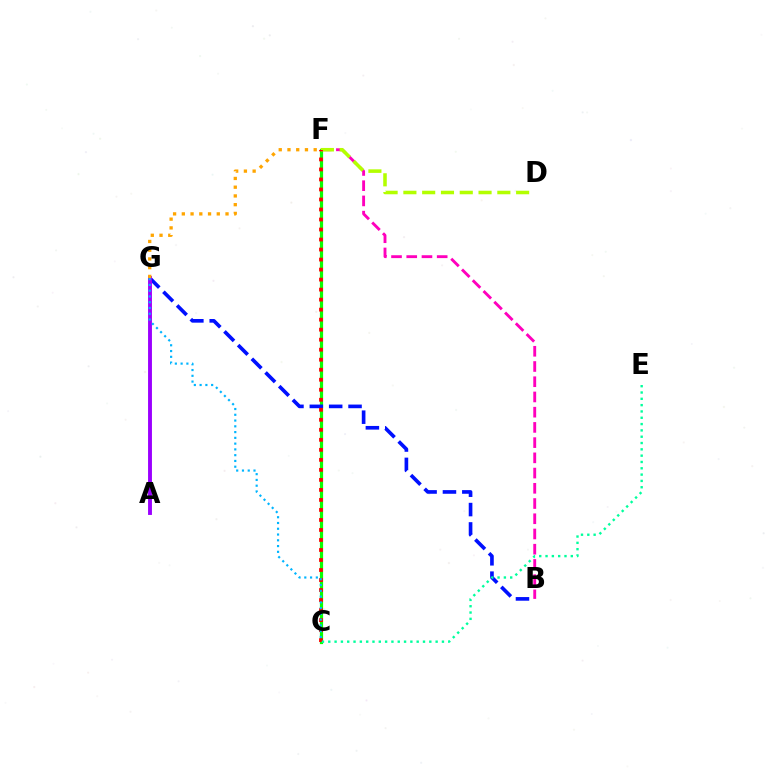{('C', 'F'): [{'color': '#08ff00', 'line_style': 'solid', 'thickness': 2.31}, {'color': '#ff0000', 'line_style': 'dotted', 'thickness': 2.72}], ('B', 'G'): [{'color': '#0010ff', 'line_style': 'dashed', 'thickness': 2.63}], ('B', 'F'): [{'color': '#ff00bd', 'line_style': 'dashed', 'thickness': 2.07}], ('D', 'F'): [{'color': '#b3ff00', 'line_style': 'dashed', 'thickness': 2.55}], ('A', 'G'): [{'color': '#9b00ff', 'line_style': 'solid', 'thickness': 2.79}], ('C', 'G'): [{'color': '#00b5ff', 'line_style': 'dotted', 'thickness': 1.57}], ('F', 'G'): [{'color': '#ffa500', 'line_style': 'dotted', 'thickness': 2.37}], ('C', 'E'): [{'color': '#00ff9d', 'line_style': 'dotted', 'thickness': 1.72}]}